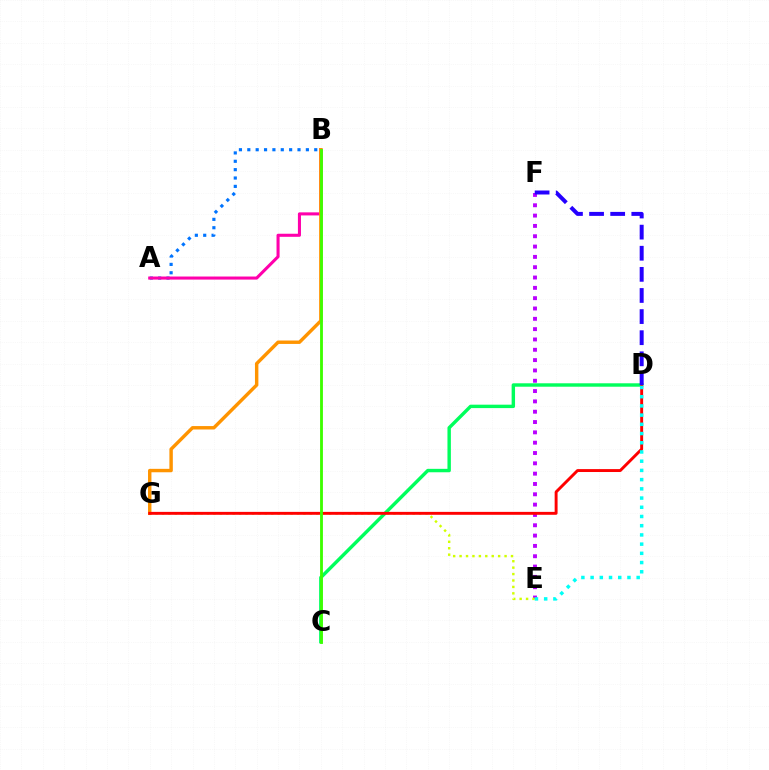{('A', 'B'): [{'color': '#0074ff', 'line_style': 'dotted', 'thickness': 2.27}, {'color': '#ff00ac', 'line_style': 'solid', 'thickness': 2.21}], ('E', 'F'): [{'color': '#b900ff', 'line_style': 'dotted', 'thickness': 2.8}], ('E', 'G'): [{'color': '#d1ff00', 'line_style': 'dotted', 'thickness': 1.75}], ('C', 'D'): [{'color': '#00ff5c', 'line_style': 'solid', 'thickness': 2.46}], ('B', 'G'): [{'color': '#ff9400', 'line_style': 'solid', 'thickness': 2.46}], ('D', 'G'): [{'color': '#ff0000', 'line_style': 'solid', 'thickness': 2.1}], ('B', 'C'): [{'color': '#3dff00', 'line_style': 'solid', 'thickness': 2.04}], ('D', 'E'): [{'color': '#00fff6', 'line_style': 'dotted', 'thickness': 2.5}], ('D', 'F'): [{'color': '#2500ff', 'line_style': 'dashed', 'thickness': 2.87}]}